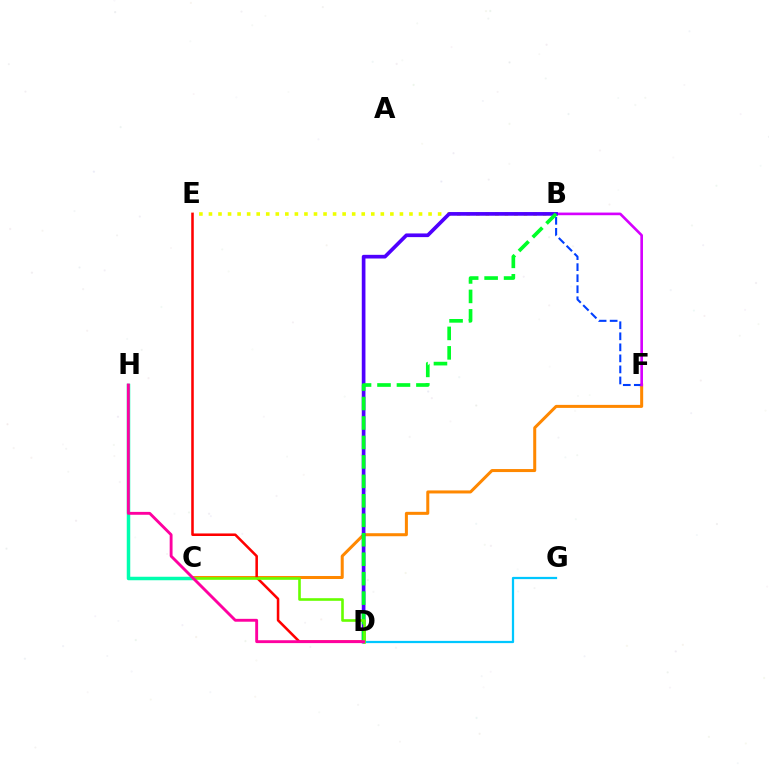{('B', 'E'): [{'color': '#eeff00', 'line_style': 'dotted', 'thickness': 2.59}], ('C', 'F'): [{'color': '#ff8800', 'line_style': 'solid', 'thickness': 2.17}], ('C', 'H'): [{'color': '#00ffaf', 'line_style': 'solid', 'thickness': 2.51}], ('B', 'F'): [{'color': '#003fff', 'line_style': 'dashed', 'thickness': 1.5}, {'color': '#d600ff', 'line_style': 'solid', 'thickness': 1.9}], ('D', 'E'): [{'color': '#ff0000', 'line_style': 'solid', 'thickness': 1.83}], ('B', 'D'): [{'color': '#4f00ff', 'line_style': 'solid', 'thickness': 2.65}, {'color': '#00ff27', 'line_style': 'dashed', 'thickness': 2.64}], ('D', 'G'): [{'color': '#00c7ff', 'line_style': 'solid', 'thickness': 1.61}], ('C', 'D'): [{'color': '#66ff00', 'line_style': 'solid', 'thickness': 1.88}], ('D', 'H'): [{'color': '#ff00a0', 'line_style': 'solid', 'thickness': 2.07}]}